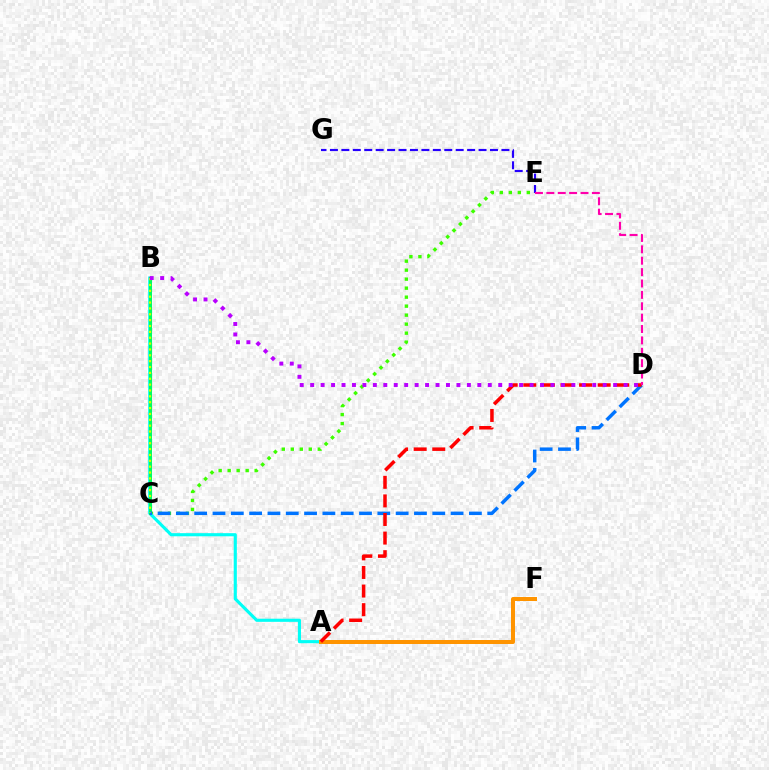{('C', 'E'): [{'color': '#3dff00', 'line_style': 'dotted', 'thickness': 2.45}], ('A', 'B'): [{'color': '#00fff6', 'line_style': 'solid', 'thickness': 2.25}], ('B', 'C'): [{'color': '#00ff5c', 'line_style': 'solid', 'thickness': 2.17}, {'color': '#d1ff00', 'line_style': 'dotted', 'thickness': 1.59}], ('A', 'F'): [{'color': '#ff9400', 'line_style': 'solid', 'thickness': 2.88}], ('C', 'D'): [{'color': '#0074ff', 'line_style': 'dashed', 'thickness': 2.49}], ('A', 'D'): [{'color': '#ff0000', 'line_style': 'dashed', 'thickness': 2.53}], ('E', 'G'): [{'color': '#2500ff', 'line_style': 'dashed', 'thickness': 1.55}], ('D', 'E'): [{'color': '#ff00ac', 'line_style': 'dashed', 'thickness': 1.55}], ('B', 'D'): [{'color': '#b900ff', 'line_style': 'dotted', 'thickness': 2.84}]}